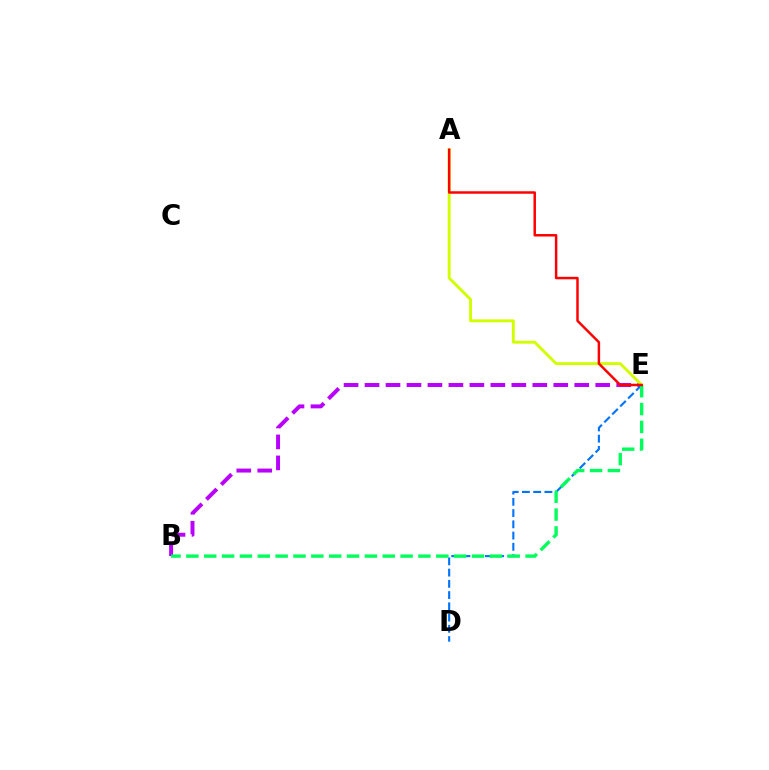{('B', 'E'): [{'color': '#b900ff', 'line_style': 'dashed', 'thickness': 2.85}, {'color': '#00ff5c', 'line_style': 'dashed', 'thickness': 2.43}], ('D', 'E'): [{'color': '#0074ff', 'line_style': 'dashed', 'thickness': 1.53}], ('A', 'E'): [{'color': '#d1ff00', 'line_style': 'solid', 'thickness': 2.08}, {'color': '#ff0000', 'line_style': 'solid', 'thickness': 1.78}]}